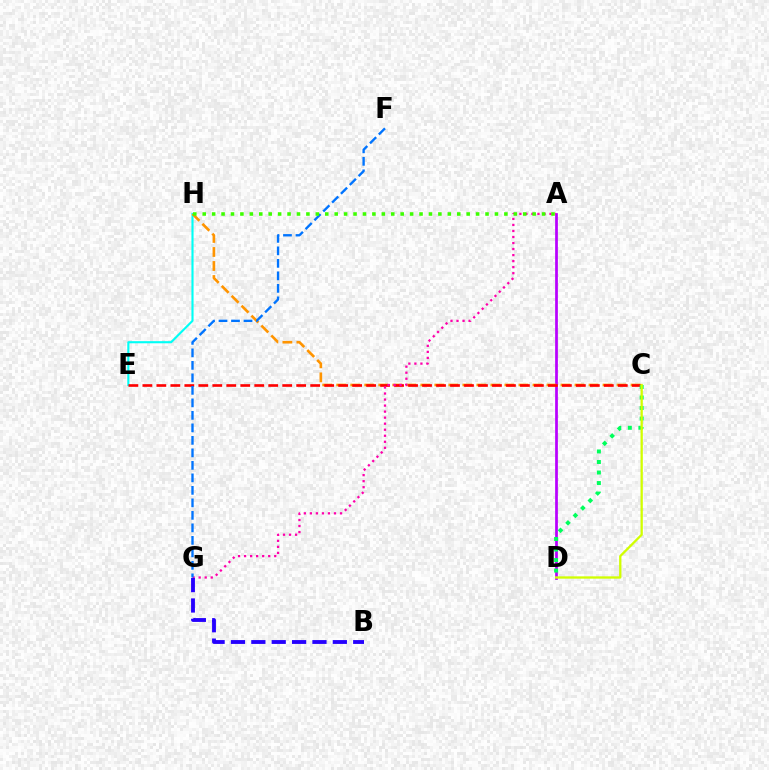{('E', 'H'): [{'color': '#00fff6', 'line_style': 'solid', 'thickness': 1.53}], ('A', 'D'): [{'color': '#b900ff', 'line_style': 'solid', 'thickness': 1.96}], ('C', 'H'): [{'color': '#ff9400', 'line_style': 'dashed', 'thickness': 1.9}], ('C', 'E'): [{'color': '#ff0000', 'line_style': 'dashed', 'thickness': 1.9}], ('A', 'G'): [{'color': '#ff00ac', 'line_style': 'dotted', 'thickness': 1.64}], ('F', 'G'): [{'color': '#0074ff', 'line_style': 'dashed', 'thickness': 1.7}], ('C', 'D'): [{'color': '#00ff5c', 'line_style': 'dotted', 'thickness': 2.86}, {'color': '#d1ff00', 'line_style': 'solid', 'thickness': 1.66}], ('A', 'H'): [{'color': '#3dff00', 'line_style': 'dotted', 'thickness': 2.56}], ('B', 'G'): [{'color': '#2500ff', 'line_style': 'dashed', 'thickness': 2.77}]}